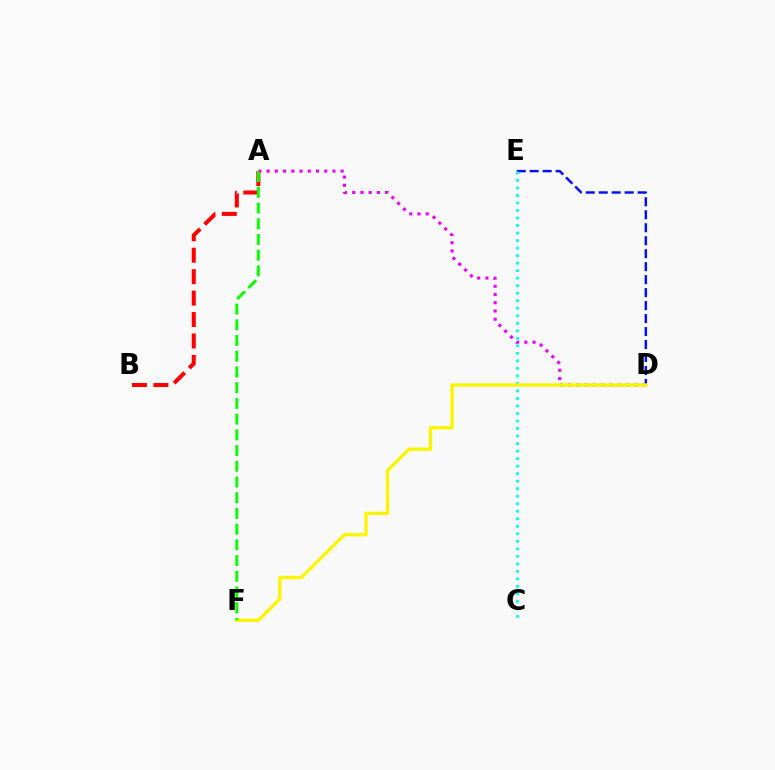{('A', 'D'): [{'color': '#ee00ff', 'line_style': 'dotted', 'thickness': 2.24}], ('D', 'E'): [{'color': '#0010ff', 'line_style': 'dashed', 'thickness': 1.76}], ('C', 'E'): [{'color': '#00fff6', 'line_style': 'dotted', 'thickness': 2.04}], ('D', 'F'): [{'color': '#fcf500', 'line_style': 'solid', 'thickness': 2.4}], ('A', 'B'): [{'color': '#ff0000', 'line_style': 'dashed', 'thickness': 2.91}], ('A', 'F'): [{'color': '#08ff00', 'line_style': 'dashed', 'thickness': 2.14}]}